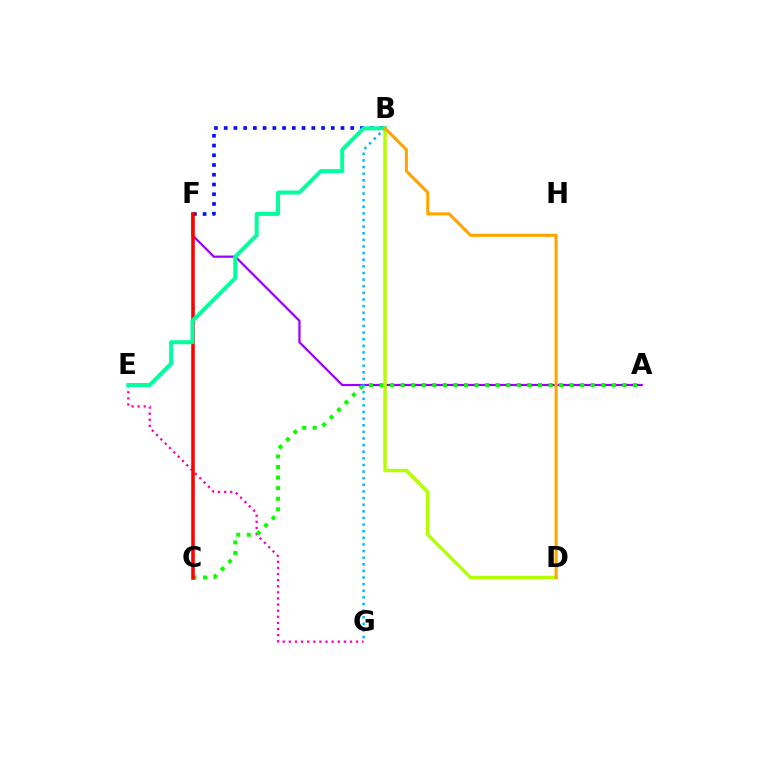{('A', 'F'): [{'color': '#9b00ff', 'line_style': 'solid', 'thickness': 1.6}], ('E', 'G'): [{'color': '#ff00bd', 'line_style': 'dotted', 'thickness': 1.66}], ('A', 'C'): [{'color': '#08ff00', 'line_style': 'dotted', 'thickness': 2.87}], ('B', 'F'): [{'color': '#0010ff', 'line_style': 'dotted', 'thickness': 2.65}], ('B', 'G'): [{'color': '#00b5ff', 'line_style': 'dotted', 'thickness': 1.8}], ('B', 'D'): [{'color': '#b3ff00', 'line_style': 'solid', 'thickness': 2.5}, {'color': '#ffa500', 'line_style': 'solid', 'thickness': 2.24}], ('C', 'F'): [{'color': '#ff0000', 'line_style': 'solid', 'thickness': 2.56}], ('B', 'E'): [{'color': '#00ff9d', 'line_style': 'solid', 'thickness': 2.88}]}